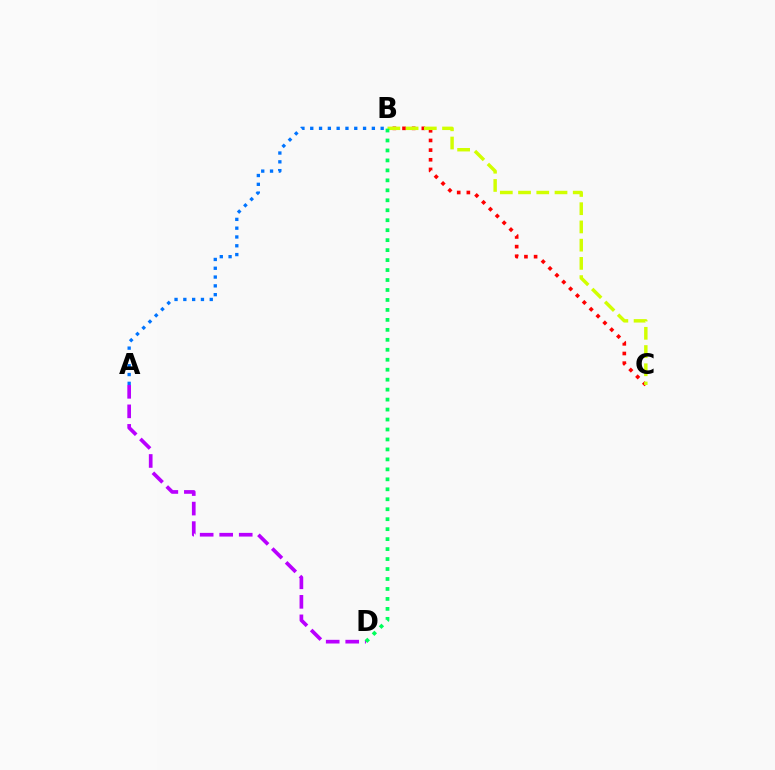{('B', 'C'): [{'color': '#ff0000', 'line_style': 'dotted', 'thickness': 2.62}, {'color': '#d1ff00', 'line_style': 'dashed', 'thickness': 2.48}], ('A', 'B'): [{'color': '#0074ff', 'line_style': 'dotted', 'thickness': 2.39}], ('A', 'D'): [{'color': '#b900ff', 'line_style': 'dashed', 'thickness': 2.65}], ('B', 'D'): [{'color': '#00ff5c', 'line_style': 'dotted', 'thickness': 2.71}]}